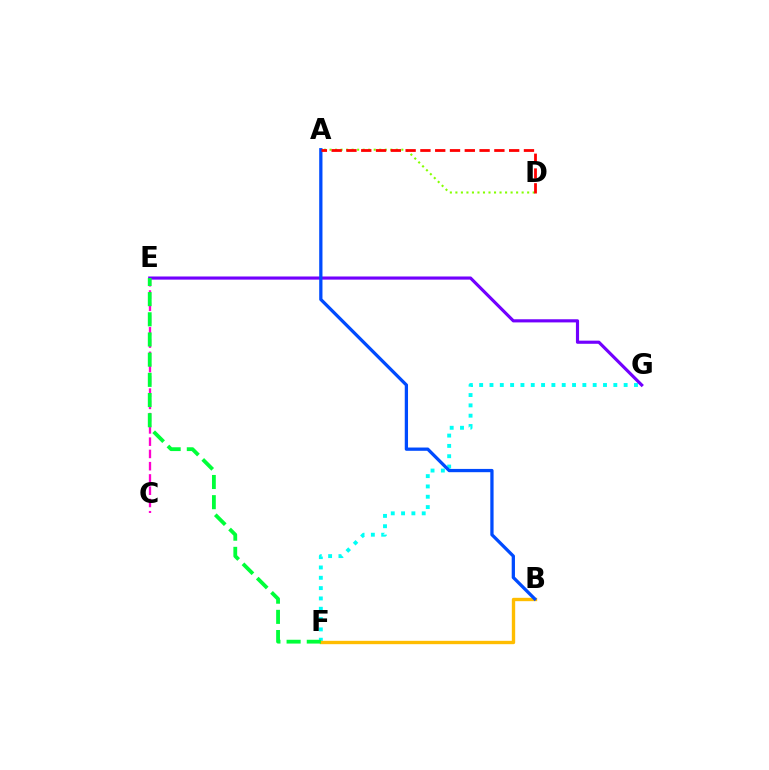{('F', 'G'): [{'color': '#00fff6', 'line_style': 'dotted', 'thickness': 2.8}], ('C', 'E'): [{'color': '#ff00cf', 'line_style': 'dashed', 'thickness': 1.67}], ('A', 'D'): [{'color': '#84ff00', 'line_style': 'dotted', 'thickness': 1.5}, {'color': '#ff0000', 'line_style': 'dashed', 'thickness': 2.01}], ('B', 'F'): [{'color': '#ffbd00', 'line_style': 'solid', 'thickness': 2.42}], ('E', 'G'): [{'color': '#7200ff', 'line_style': 'solid', 'thickness': 2.26}], ('A', 'B'): [{'color': '#004bff', 'line_style': 'solid', 'thickness': 2.35}], ('E', 'F'): [{'color': '#00ff39', 'line_style': 'dashed', 'thickness': 2.74}]}